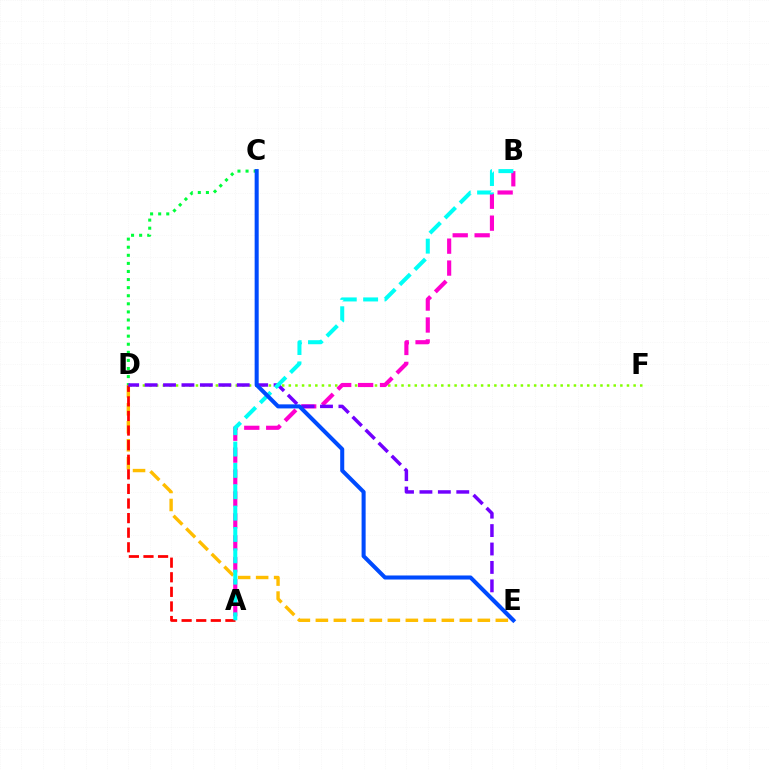{('D', 'F'): [{'color': '#84ff00', 'line_style': 'dotted', 'thickness': 1.8}], ('D', 'E'): [{'color': '#ffbd00', 'line_style': 'dashed', 'thickness': 2.44}, {'color': '#7200ff', 'line_style': 'dashed', 'thickness': 2.5}], ('A', 'D'): [{'color': '#ff0000', 'line_style': 'dashed', 'thickness': 1.98}], ('A', 'B'): [{'color': '#ff00cf', 'line_style': 'dashed', 'thickness': 2.98}, {'color': '#00fff6', 'line_style': 'dashed', 'thickness': 2.9}], ('C', 'D'): [{'color': '#00ff39', 'line_style': 'dotted', 'thickness': 2.2}], ('C', 'E'): [{'color': '#004bff', 'line_style': 'solid', 'thickness': 2.92}]}